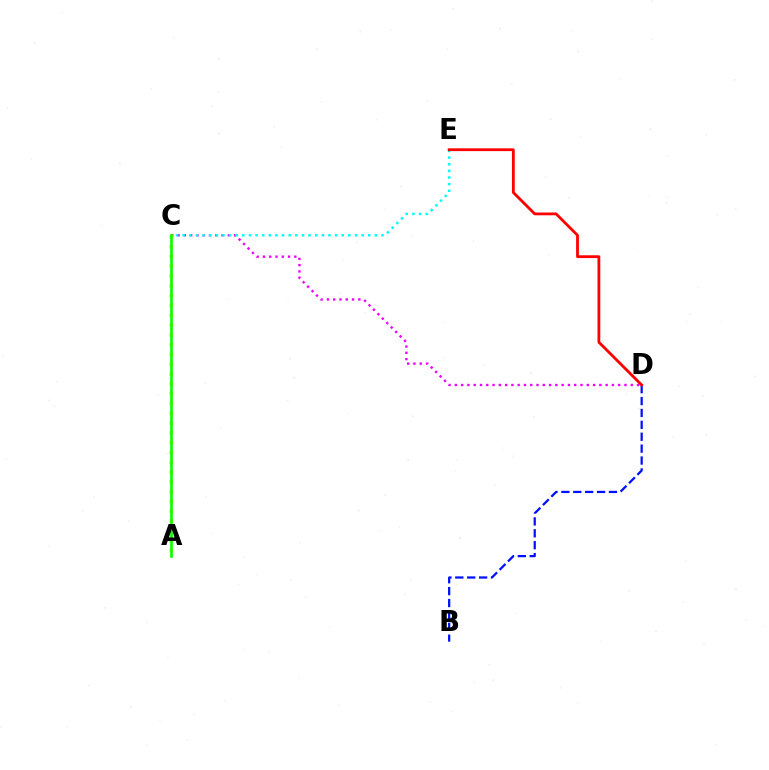{('C', 'D'): [{'color': '#ee00ff', 'line_style': 'dotted', 'thickness': 1.71}], ('B', 'D'): [{'color': '#0010ff', 'line_style': 'dashed', 'thickness': 1.62}], ('A', 'C'): [{'color': '#fcf500', 'line_style': 'dotted', 'thickness': 2.66}, {'color': '#08ff00', 'line_style': 'solid', 'thickness': 1.9}], ('C', 'E'): [{'color': '#00fff6', 'line_style': 'dotted', 'thickness': 1.8}], ('D', 'E'): [{'color': '#ff0000', 'line_style': 'solid', 'thickness': 2.01}]}